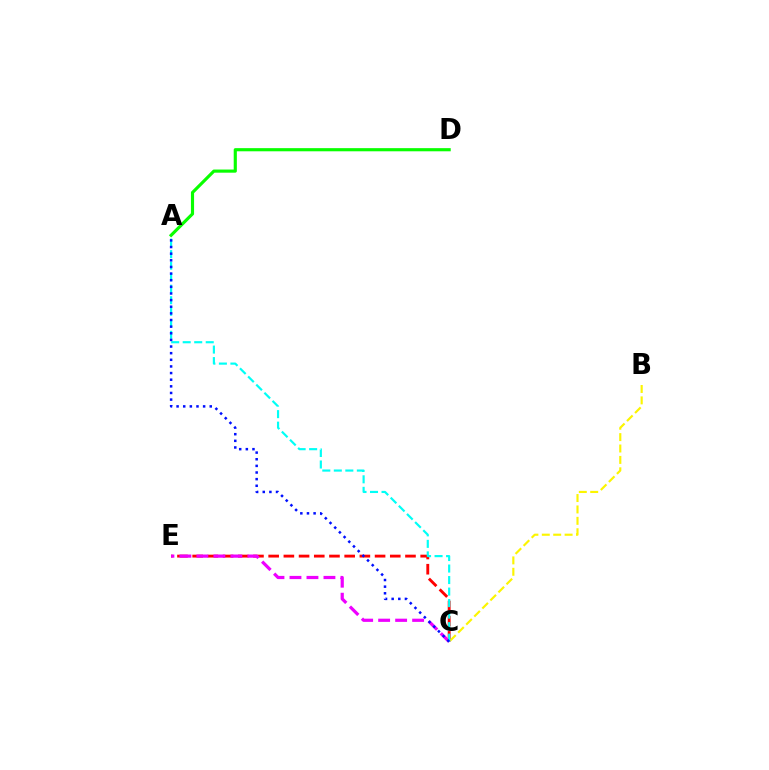{('C', 'E'): [{'color': '#ff0000', 'line_style': 'dashed', 'thickness': 2.07}, {'color': '#ee00ff', 'line_style': 'dashed', 'thickness': 2.31}], ('B', 'C'): [{'color': '#fcf500', 'line_style': 'dashed', 'thickness': 1.55}], ('A', 'D'): [{'color': '#08ff00', 'line_style': 'solid', 'thickness': 2.26}], ('A', 'C'): [{'color': '#00fff6', 'line_style': 'dashed', 'thickness': 1.56}, {'color': '#0010ff', 'line_style': 'dotted', 'thickness': 1.8}]}